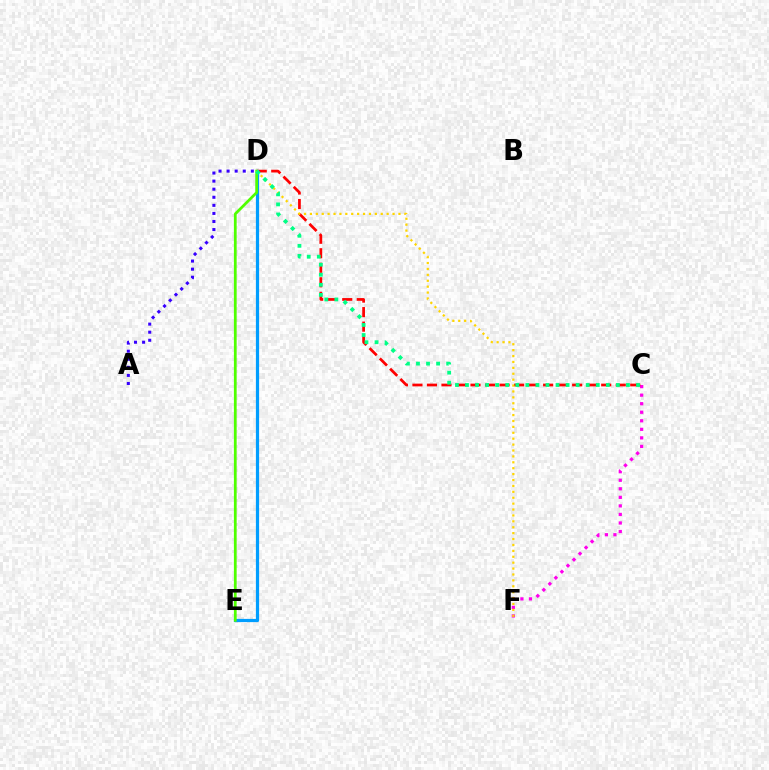{('C', 'F'): [{'color': '#ff00ed', 'line_style': 'dotted', 'thickness': 2.32}], ('C', 'D'): [{'color': '#ff0000', 'line_style': 'dashed', 'thickness': 1.97}, {'color': '#00ff86', 'line_style': 'dotted', 'thickness': 2.73}], ('D', 'E'): [{'color': '#009eff', 'line_style': 'solid', 'thickness': 2.31}, {'color': '#4fff00', 'line_style': 'solid', 'thickness': 1.98}], ('A', 'D'): [{'color': '#3700ff', 'line_style': 'dotted', 'thickness': 2.19}], ('D', 'F'): [{'color': '#ffd500', 'line_style': 'dotted', 'thickness': 1.6}]}